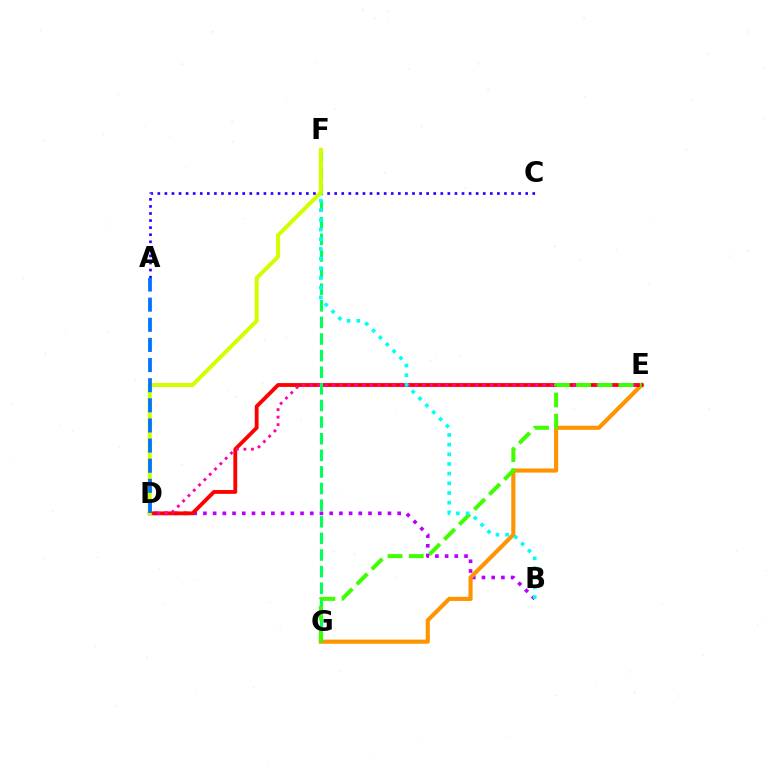{('B', 'D'): [{'color': '#b900ff', 'line_style': 'dotted', 'thickness': 2.64}], ('E', 'G'): [{'color': '#ff9400', 'line_style': 'solid', 'thickness': 2.98}, {'color': '#3dff00', 'line_style': 'dashed', 'thickness': 2.88}], ('D', 'E'): [{'color': '#ff0000', 'line_style': 'solid', 'thickness': 2.75}, {'color': '#ff00ac', 'line_style': 'dotted', 'thickness': 2.04}], ('A', 'C'): [{'color': '#2500ff', 'line_style': 'dotted', 'thickness': 1.92}], ('F', 'G'): [{'color': '#00ff5c', 'line_style': 'dashed', 'thickness': 2.26}], ('B', 'F'): [{'color': '#00fff6', 'line_style': 'dotted', 'thickness': 2.63}], ('D', 'F'): [{'color': '#d1ff00', 'line_style': 'solid', 'thickness': 2.91}], ('A', 'D'): [{'color': '#0074ff', 'line_style': 'dashed', 'thickness': 2.73}]}